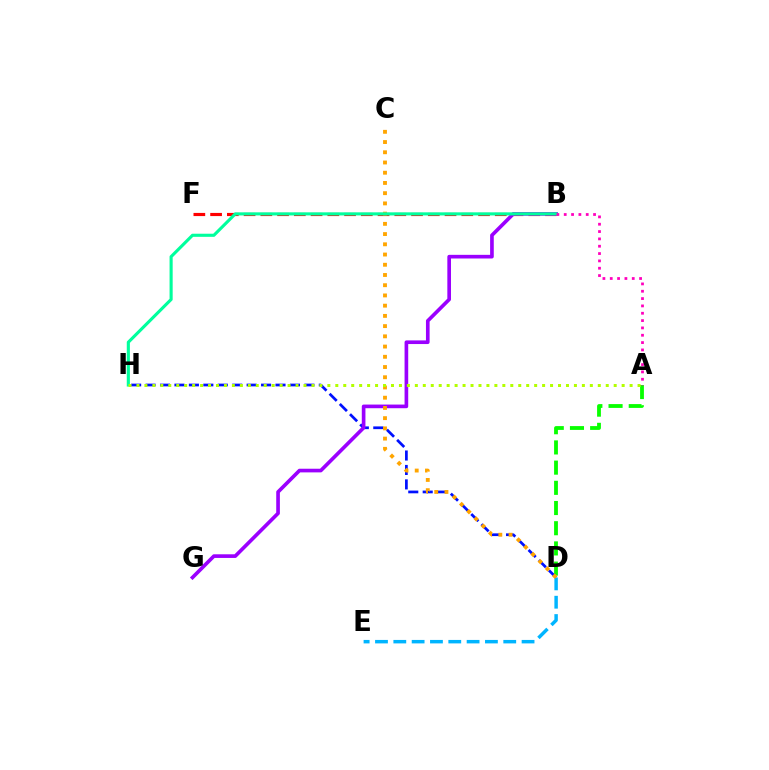{('A', 'D'): [{'color': '#08ff00', 'line_style': 'dashed', 'thickness': 2.74}], ('B', 'F'): [{'color': '#ff0000', 'line_style': 'dashed', 'thickness': 2.27}], ('D', 'H'): [{'color': '#0010ff', 'line_style': 'dashed', 'thickness': 1.96}], ('B', 'G'): [{'color': '#9b00ff', 'line_style': 'solid', 'thickness': 2.63}], ('D', 'E'): [{'color': '#00b5ff', 'line_style': 'dashed', 'thickness': 2.49}], ('C', 'D'): [{'color': '#ffa500', 'line_style': 'dotted', 'thickness': 2.78}], ('B', 'H'): [{'color': '#00ff9d', 'line_style': 'solid', 'thickness': 2.24}], ('A', 'B'): [{'color': '#ff00bd', 'line_style': 'dotted', 'thickness': 1.99}], ('A', 'H'): [{'color': '#b3ff00', 'line_style': 'dotted', 'thickness': 2.16}]}